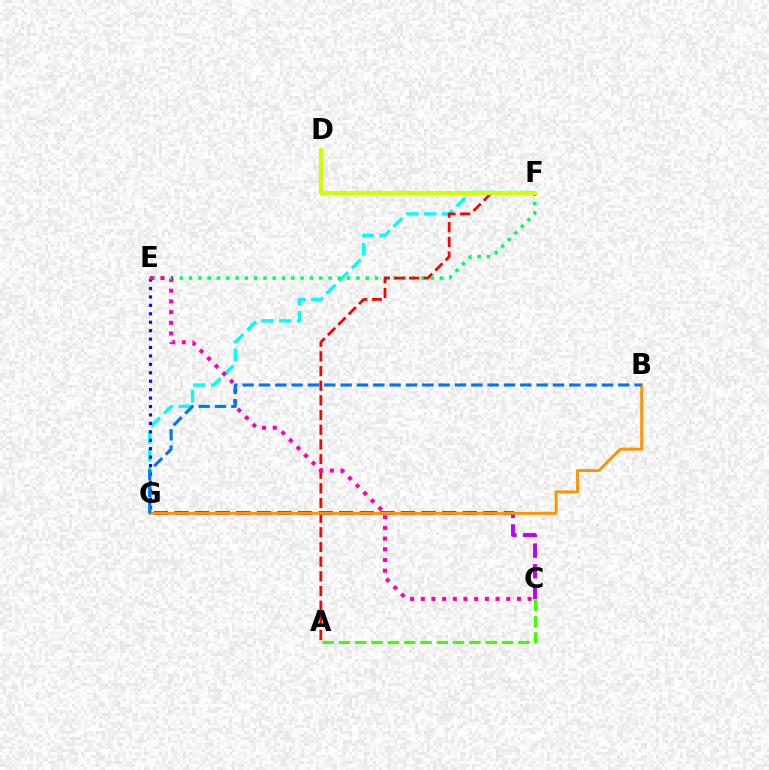{('F', 'G'): [{'color': '#00fff6', 'line_style': 'dashed', 'thickness': 2.43}], ('E', 'G'): [{'color': '#2500ff', 'line_style': 'dotted', 'thickness': 2.29}], ('C', 'G'): [{'color': '#b900ff', 'line_style': 'dashed', 'thickness': 2.8}], ('E', 'F'): [{'color': '#00ff5c', 'line_style': 'dotted', 'thickness': 2.53}], ('A', 'F'): [{'color': '#ff0000', 'line_style': 'dashed', 'thickness': 1.99}], ('C', 'E'): [{'color': '#ff00ac', 'line_style': 'dotted', 'thickness': 2.9}], ('A', 'C'): [{'color': '#3dff00', 'line_style': 'dashed', 'thickness': 2.22}], ('B', 'G'): [{'color': '#ff9400', 'line_style': 'solid', 'thickness': 2.09}, {'color': '#0074ff', 'line_style': 'dashed', 'thickness': 2.22}], ('D', 'F'): [{'color': '#d1ff00', 'line_style': 'solid', 'thickness': 2.9}]}